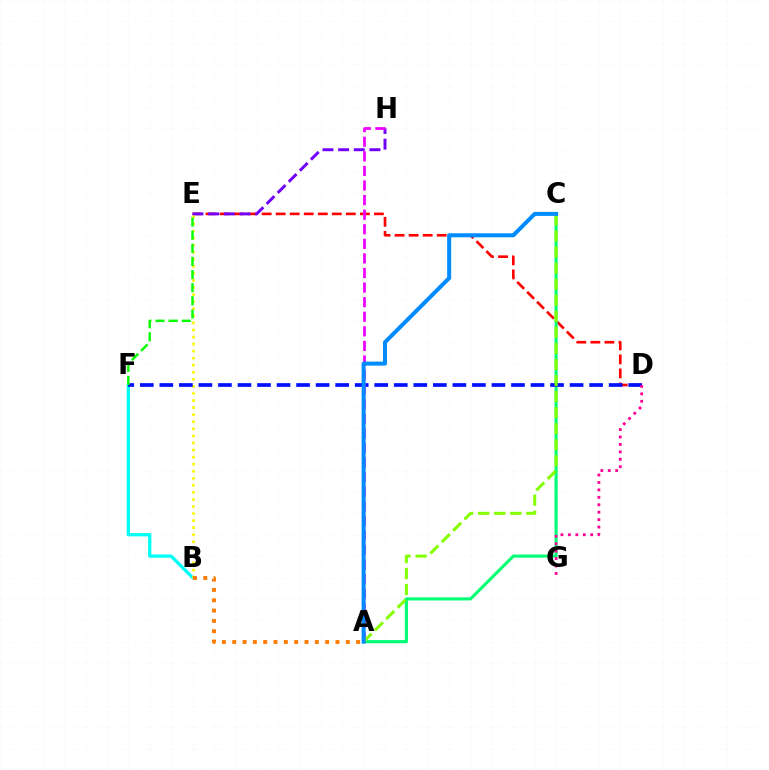{('D', 'E'): [{'color': '#ff0000', 'line_style': 'dashed', 'thickness': 1.91}], ('B', 'F'): [{'color': '#00fff6', 'line_style': 'solid', 'thickness': 2.37}], ('A', 'C'): [{'color': '#00ff74', 'line_style': 'solid', 'thickness': 2.22}, {'color': '#84ff00', 'line_style': 'dashed', 'thickness': 2.18}, {'color': '#008cff', 'line_style': 'solid', 'thickness': 2.89}], ('E', 'H'): [{'color': '#7200ff', 'line_style': 'dashed', 'thickness': 2.13}], ('B', 'E'): [{'color': '#fcf500', 'line_style': 'dotted', 'thickness': 1.92}], ('A', 'B'): [{'color': '#ff7c00', 'line_style': 'dotted', 'thickness': 2.81}], ('D', 'F'): [{'color': '#0010ff', 'line_style': 'dashed', 'thickness': 2.65}], ('D', 'G'): [{'color': '#ff0094', 'line_style': 'dotted', 'thickness': 2.02}], ('A', 'H'): [{'color': '#ee00ff', 'line_style': 'dashed', 'thickness': 1.98}], ('E', 'F'): [{'color': '#08ff00', 'line_style': 'dashed', 'thickness': 1.78}]}